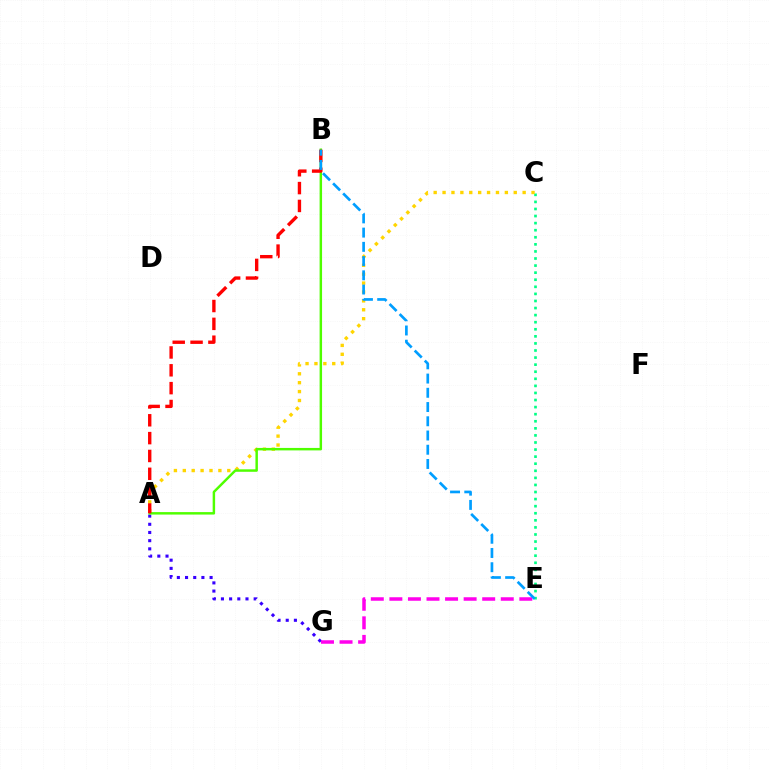{('A', 'G'): [{'color': '#3700ff', 'line_style': 'dotted', 'thickness': 2.22}], ('C', 'E'): [{'color': '#00ff86', 'line_style': 'dotted', 'thickness': 1.92}], ('A', 'C'): [{'color': '#ffd500', 'line_style': 'dotted', 'thickness': 2.42}], ('A', 'B'): [{'color': '#4fff00', 'line_style': 'solid', 'thickness': 1.78}, {'color': '#ff0000', 'line_style': 'dashed', 'thickness': 2.42}], ('E', 'G'): [{'color': '#ff00ed', 'line_style': 'dashed', 'thickness': 2.52}], ('B', 'E'): [{'color': '#009eff', 'line_style': 'dashed', 'thickness': 1.93}]}